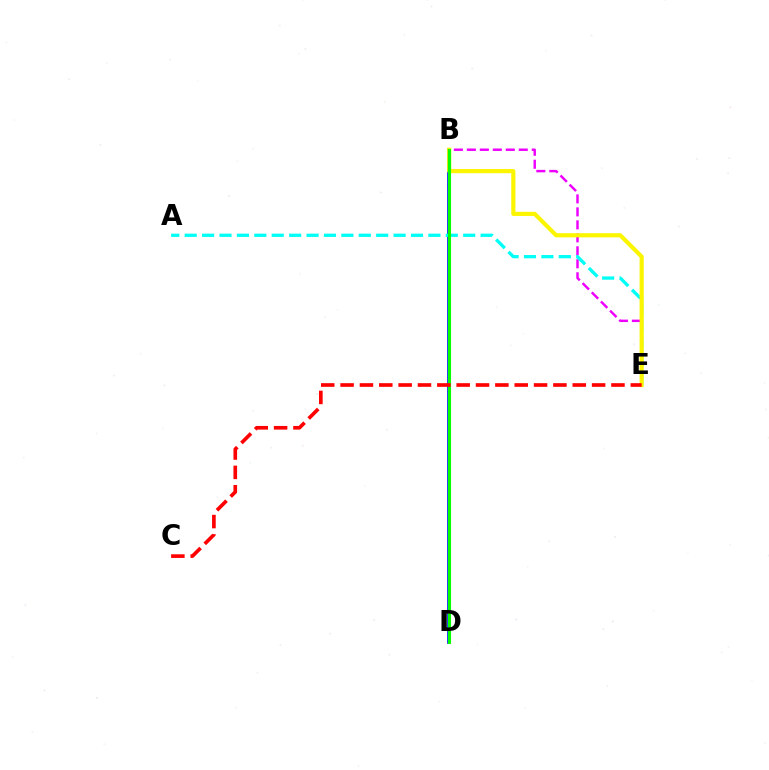{('B', 'D'): [{'color': '#0010ff', 'line_style': 'solid', 'thickness': 2.64}, {'color': '#08ff00', 'line_style': 'solid', 'thickness': 2.24}], ('B', 'E'): [{'color': '#ee00ff', 'line_style': 'dashed', 'thickness': 1.76}, {'color': '#fcf500', 'line_style': 'solid', 'thickness': 2.99}], ('A', 'E'): [{'color': '#00fff6', 'line_style': 'dashed', 'thickness': 2.36}], ('C', 'E'): [{'color': '#ff0000', 'line_style': 'dashed', 'thickness': 2.63}]}